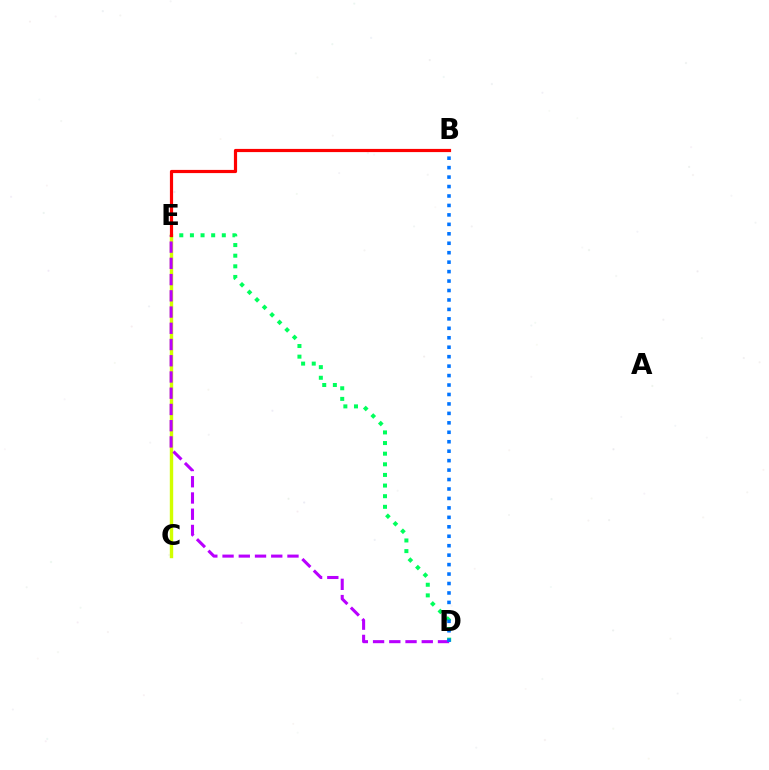{('C', 'E'): [{'color': '#d1ff00', 'line_style': 'solid', 'thickness': 2.45}], ('D', 'E'): [{'color': '#00ff5c', 'line_style': 'dotted', 'thickness': 2.89}, {'color': '#b900ff', 'line_style': 'dashed', 'thickness': 2.21}], ('B', 'D'): [{'color': '#0074ff', 'line_style': 'dotted', 'thickness': 2.57}], ('B', 'E'): [{'color': '#ff0000', 'line_style': 'solid', 'thickness': 2.3}]}